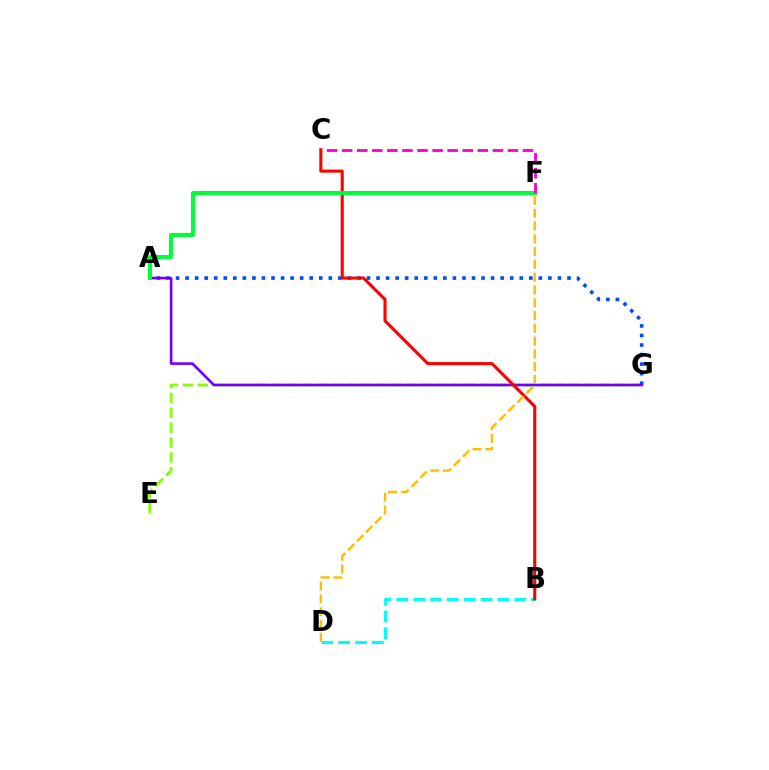{('E', 'G'): [{'color': '#84ff00', 'line_style': 'dashed', 'thickness': 2.02}], ('A', 'G'): [{'color': '#004bff', 'line_style': 'dotted', 'thickness': 2.59}, {'color': '#7200ff', 'line_style': 'solid', 'thickness': 1.9}], ('B', 'D'): [{'color': '#00fff6', 'line_style': 'dashed', 'thickness': 2.29}], ('B', 'C'): [{'color': '#ff0000', 'line_style': 'solid', 'thickness': 2.21}], ('A', 'F'): [{'color': '#00ff39', 'line_style': 'solid', 'thickness': 2.92}], ('D', 'F'): [{'color': '#ffbd00', 'line_style': 'dashed', 'thickness': 1.74}], ('C', 'F'): [{'color': '#ff00cf', 'line_style': 'dashed', 'thickness': 2.05}]}